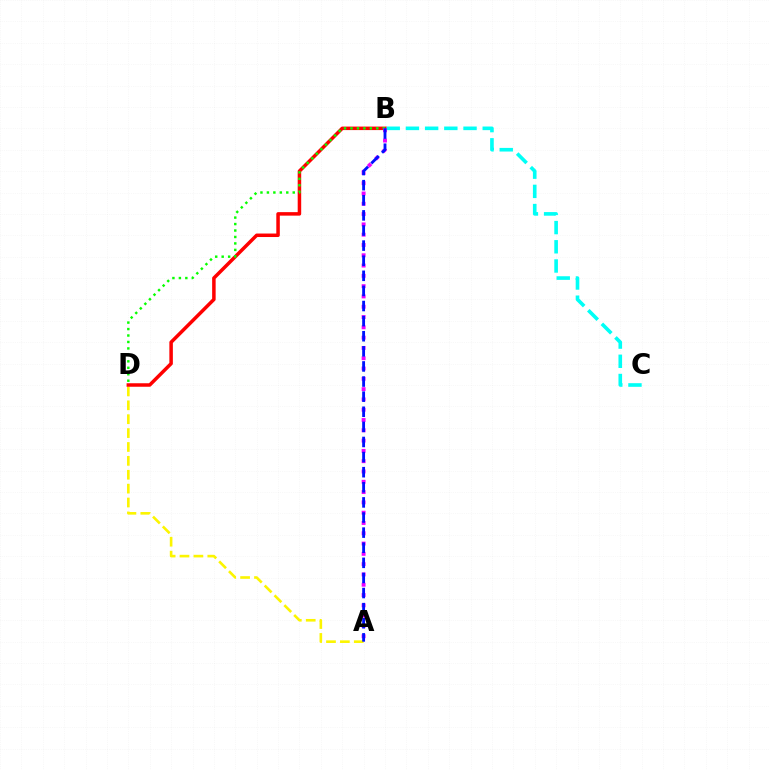{('A', 'D'): [{'color': '#fcf500', 'line_style': 'dashed', 'thickness': 1.89}], ('B', 'D'): [{'color': '#ff0000', 'line_style': 'solid', 'thickness': 2.52}, {'color': '#08ff00', 'line_style': 'dotted', 'thickness': 1.75}], ('B', 'C'): [{'color': '#00fff6', 'line_style': 'dashed', 'thickness': 2.61}], ('A', 'B'): [{'color': '#ee00ff', 'line_style': 'dotted', 'thickness': 2.8}, {'color': '#0010ff', 'line_style': 'dashed', 'thickness': 2.05}]}